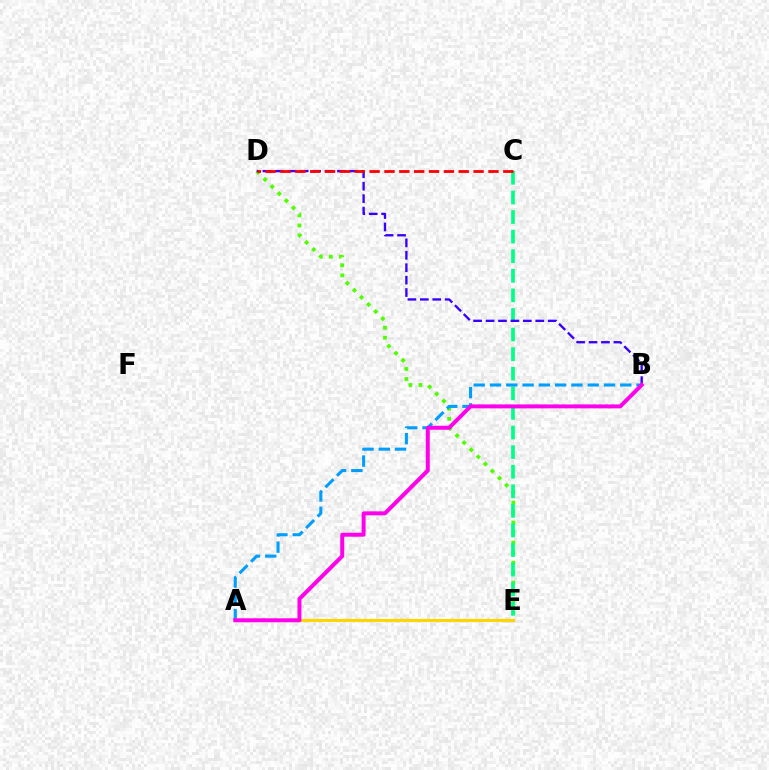{('D', 'E'): [{'color': '#4fff00', 'line_style': 'dotted', 'thickness': 2.72}], ('C', 'E'): [{'color': '#00ff86', 'line_style': 'dashed', 'thickness': 2.66}], ('A', 'B'): [{'color': '#009eff', 'line_style': 'dashed', 'thickness': 2.21}, {'color': '#ff00ed', 'line_style': 'solid', 'thickness': 2.86}], ('B', 'D'): [{'color': '#3700ff', 'line_style': 'dashed', 'thickness': 1.69}], ('A', 'E'): [{'color': '#ffd500', 'line_style': 'solid', 'thickness': 2.25}], ('C', 'D'): [{'color': '#ff0000', 'line_style': 'dashed', 'thickness': 2.02}]}